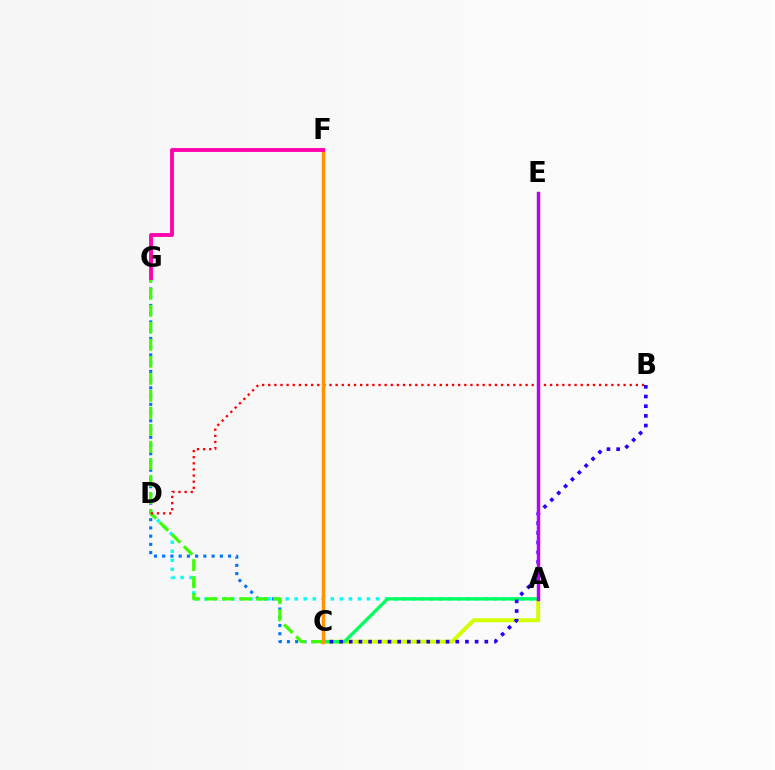{('C', 'G'): [{'color': '#0074ff', 'line_style': 'dotted', 'thickness': 2.24}, {'color': '#3dff00', 'line_style': 'dashed', 'thickness': 2.31}], ('A', 'C'): [{'color': '#d1ff00', 'line_style': 'solid', 'thickness': 2.85}, {'color': '#00ff5c', 'line_style': 'solid', 'thickness': 2.37}], ('A', 'D'): [{'color': '#00fff6', 'line_style': 'dotted', 'thickness': 2.45}], ('B', 'C'): [{'color': '#2500ff', 'line_style': 'dotted', 'thickness': 2.63}], ('B', 'D'): [{'color': '#ff0000', 'line_style': 'dotted', 'thickness': 1.66}], ('C', 'F'): [{'color': '#ff9400', 'line_style': 'solid', 'thickness': 2.51}], ('A', 'E'): [{'color': '#b900ff', 'line_style': 'solid', 'thickness': 2.46}], ('F', 'G'): [{'color': '#ff00ac', 'line_style': 'solid', 'thickness': 2.77}]}